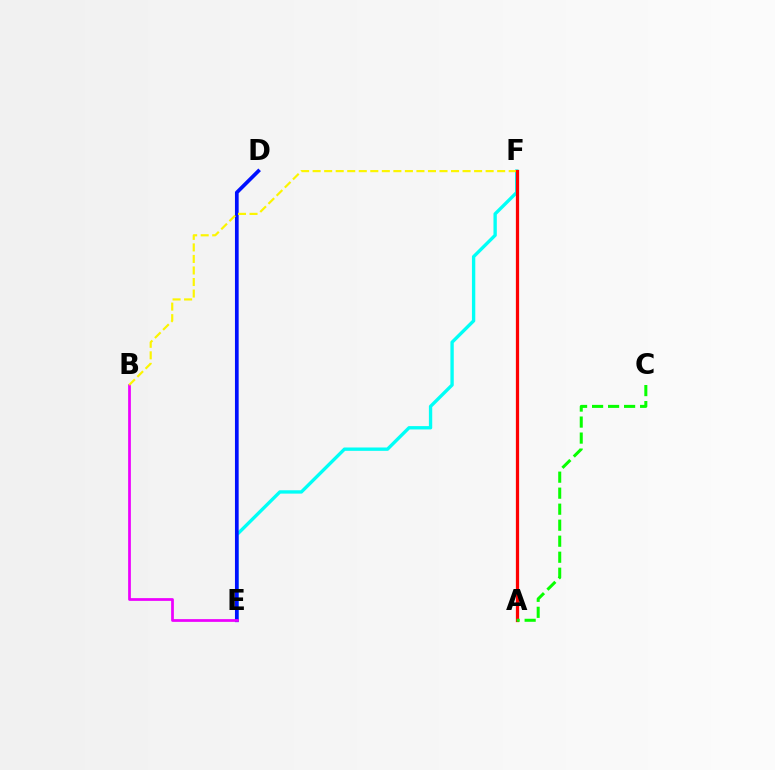{('E', 'F'): [{'color': '#00fff6', 'line_style': 'solid', 'thickness': 2.41}], ('D', 'E'): [{'color': '#0010ff', 'line_style': 'solid', 'thickness': 2.66}], ('B', 'E'): [{'color': '#ee00ff', 'line_style': 'solid', 'thickness': 1.98}], ('B', 'F'): [{'color': '#fcf500', 'line_style': 'dashed', 'thickness': 1.57}], ('A', 'F'): [{'color': '#ff0000', 'line_style': 'solid', 'thickness': 2.34}], ('A', 'C'): [{'color': '#08ff00', 'line_style': 'dashed', 'thickness': 2.18}]}